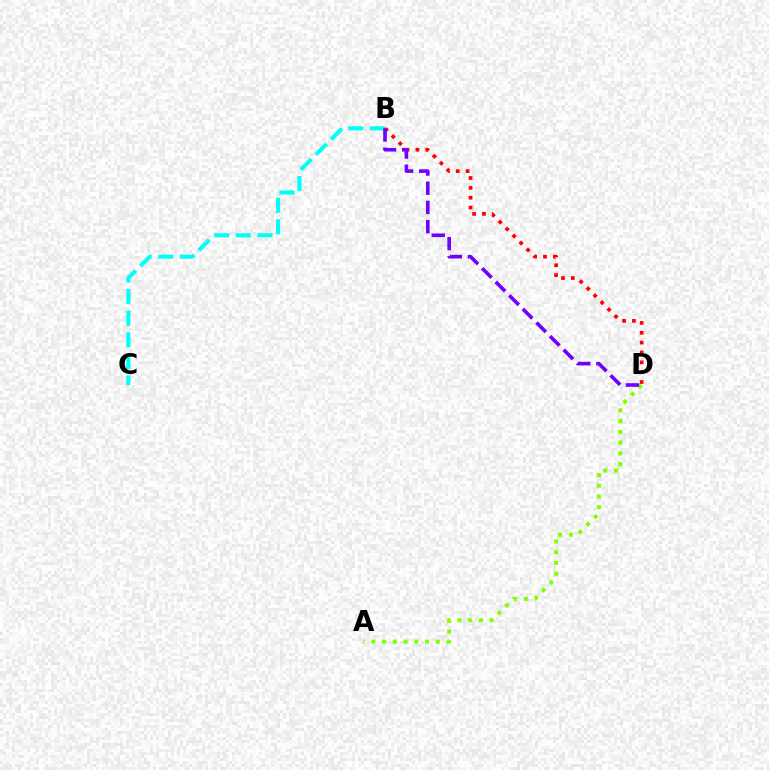{('A', 'D'): [{'color': '#84ff00', 'line_style': 'dotted', 'thickness': 2.92}], ('B', 'C'): [{'color': '#00fff6', 'line_style': 'dashed', 'thickness': 2.94}], ('B', 'D'): [{'color': '#ff0000', 'line_style': 'dotted', 'thickness': 2.68}, {'color': '#7200ff', 'line_style': 'dashed', 'thickness': 2.61}]}